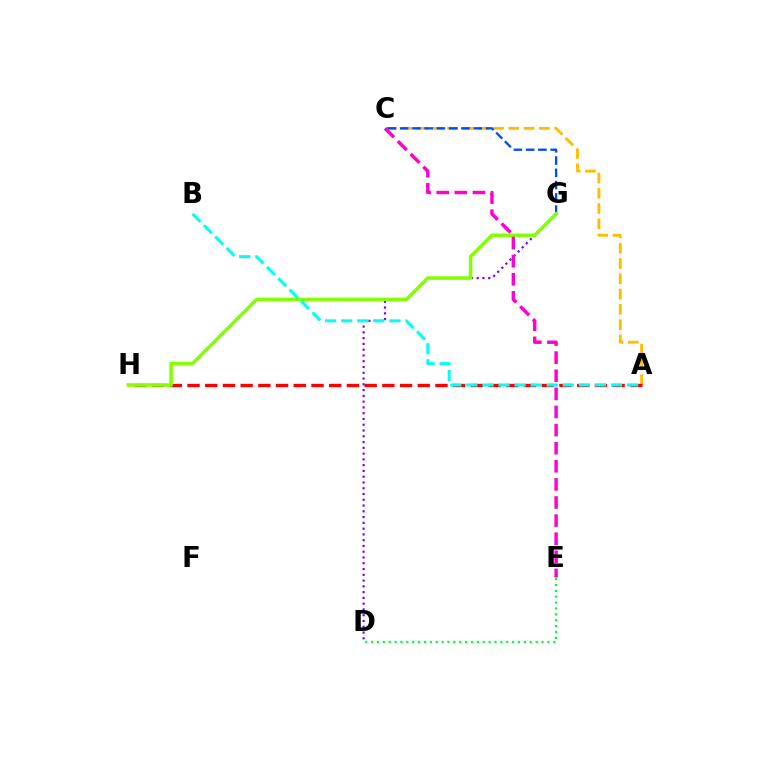{('A', 'C'): [{'color': '#ffbd00', 'line_style': 'dashed', 'thickness': 2.08}], ('C', 'G'): [{'color': '#004bff', 'line_style': 'dashed', 'thickness': 1.67}], ('D', 'E'): [{'color': '#00ff39', 'line_style': 'dotted', 'thickness': 1.6}], ('A', 'H'): [{'color': '#ff0000', 'line_style': 'dashed', 'thickness': 2.41}], ('D', 'G'): [{'color': '#7200ff', 'line_style': 'dotted', 'thickness': 1.57}], ('G', 'H'): [{'color': '#84ff00', 'line_style': 'solid', 'thickness': 2.55}], ('A', 'B'): [{'color': '#00fff6', 'line_style': 'dashed', 'thickness': 2.18}], ('C', 'E'): [{'color': '#ff00cf', 'line_style': 'dashed', 'thickness': 2.46}]}